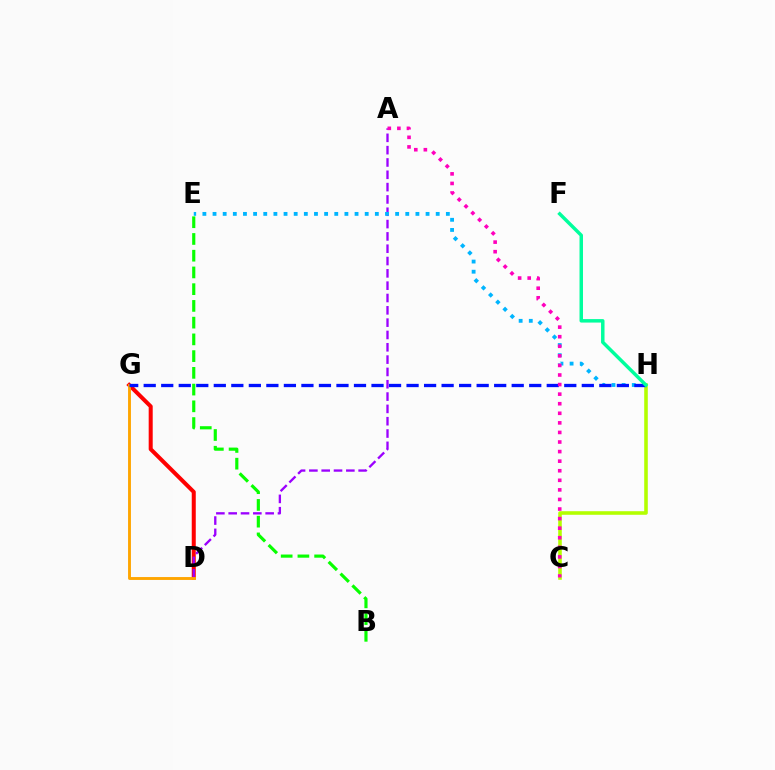{('D', 'G'): [{'color': '#ff0000', 'line_style': 'solid', 'thickness': 2.9}, {'color': '#ffa500', 'line_style': 'solid', 'thickness': 2.08}], ('A', 'D'): [{'color': '#9b00ff', 'line_style': 'dashed', 'thickness': 1.67}], ('B', 'E'): [{'color': '#08ff00', 'line_style': 'dashed', 'thickness': 2.27}], ('E', 'H'): [{'color': '#00b5ff', 'line_style': 'dotted', 'thickness': 2.76}], ('C', 'H'): [{'color': '#b3ff00', 'line_style': 'solid', 'thickness': 2.57}], ('G', 'H'): [{'color': '#0010ff', 'line_style': 'dashed', 'thickness': 2.38}], ('A', 'C'): [{'color': '#ff00bd', 'line_style': 'dotted', 'thickness': 2.6}], ('F', 'H'): [{'color': '#00ff9d', 'line_style': 'solid', 'thickness': 2.5}]}